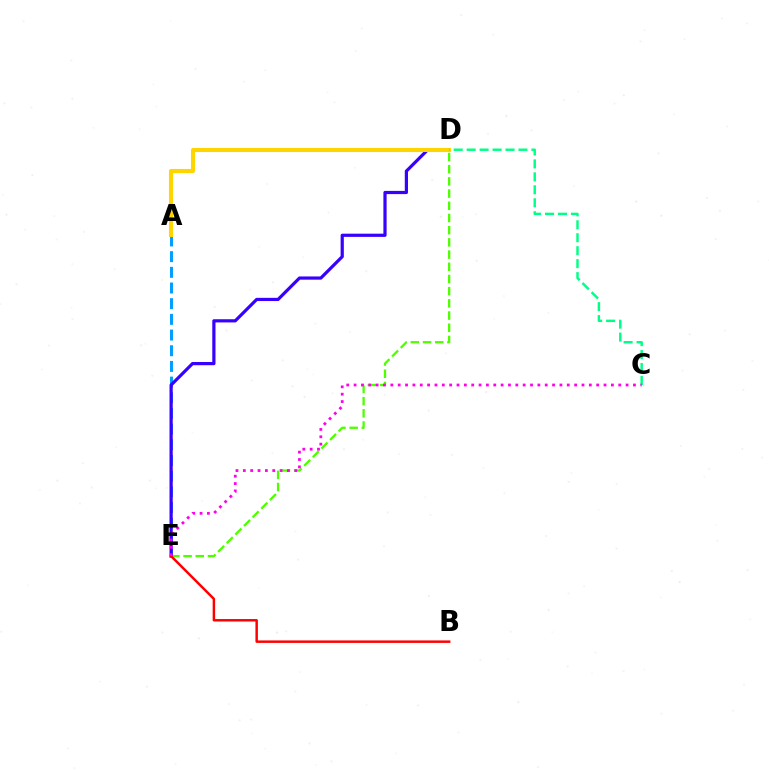{('D', 'E'): [{'color': '#4fff00', 'line_style': 'dashed', 'thickness': 1.66}, {'color': '#3700ff', 'line_style': 'solid', 'thickness': 2.3}], ('A', 'E'): [{'color': '#009eff', 'line_style': 'dashed', 'thickness': 2.13}], ('A', 'D'): [{'color': '#ffd500', 'line_style': 'solid', 'thickness': 2.94}], ('C', 'D'): [{'color': '#00ff86', 'line_style': 'dashed', 'thickness': 1.76}], ('B', 'E'): [{'color': '#ff0000', 'line_style': 'solid', 'thickness': 1.77}], ('C', 'E'): [{'color': '#ff00ed', 'line_style': 'dotted', 'thickness': 2.0}]}